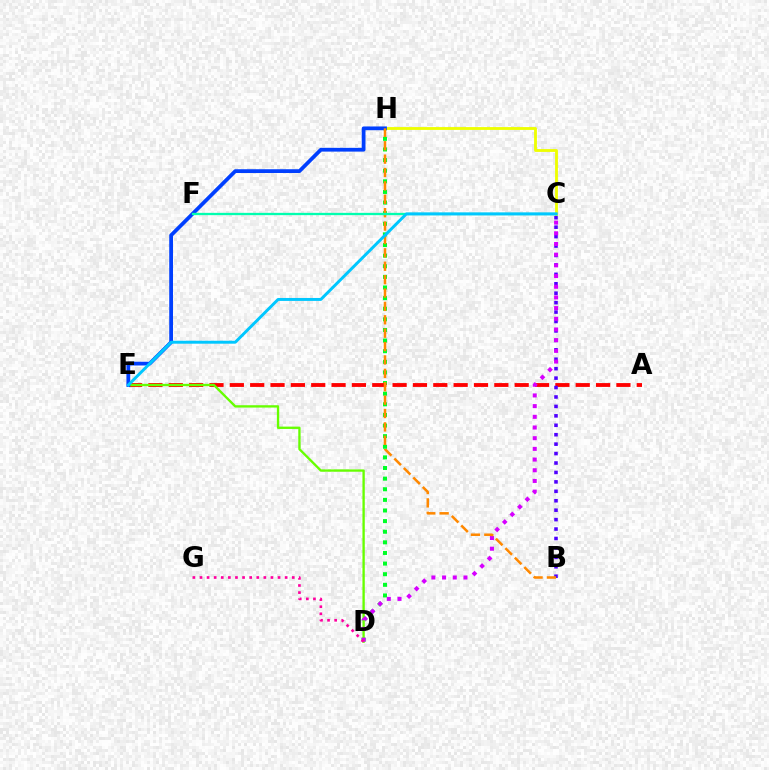{('D', 'H'): [{'color': '#00ff27', 'line_style': 'dotted', 'thickness': 2.88}], ('A', 'E'): [{'color': '#ff0000', 'line_style': 'dashed', 'thickness': 2.76}], ('C', 'H'): [{'color': '#eeff00', 'line_style': 'solid', 'thickness': 2.04}], ('B', 'C'): [{'color': '#4f00ff', 'line_style': 'dotted', 'thickness': 2.56}], ('D', 'E'): [{'color': '#66ff00', 'line_style': 'solid', 'thickness': 1.68}], ('E', 'H'): [{'color': '#003fff', 'line_style': 'solid', 'thickness': 2.71}], ('C', 'D'): [{'color': '#d600ff', 'line_style': 'dotted', 'thickness': 2.9}], ('D', 'G'): [{'color': '#ff00a0', 'line_style': 'dotted', 'thickness': 1.93}], ('B', 'H'): [{'color': '#ff8800', 'line_style': 'dashed', 'thickness': 1.82}], ('C', 'F'): [{'color': '#00ffaf', 'line_style': 'solid', 'thickness': 1.66}], ('C', 'E'): [{'color': '#00c7ff', 'line_style': 'solid', 'thickness': 2.12}]}